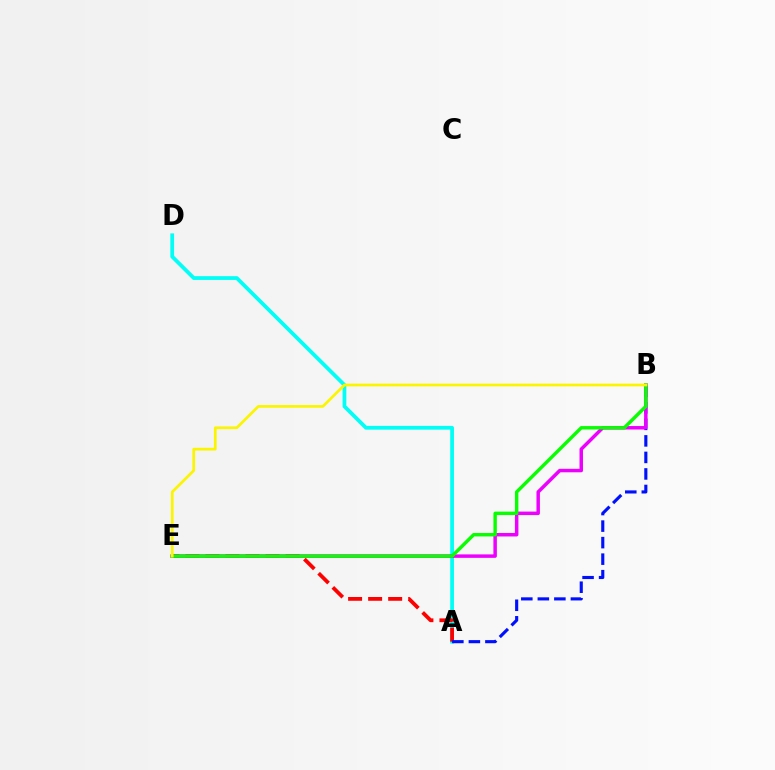{('A', 'D'): [{'color': '#00fff6', 'line_style': 'solid', 'thickness': 2.71}], ('A', 'E'): [{'color': '#ff0000', 'line_style': 'dashed', 'thickness': 2.72}], ('A', 'B'): [{'color': '#0010ff', 'line_style': 'dashed', 'thickness': 2.25}], ('B', 'E'): [{'color': '#ee00ff', 'line_style': 'solid', 'thickness': 2.5}, {'color': '#08ff00', 'line_style': 'solid', 'thickness': 2.45}, {'color': '#fcf500', 'line_style': 'solid', 'thickness': 1.96}]}